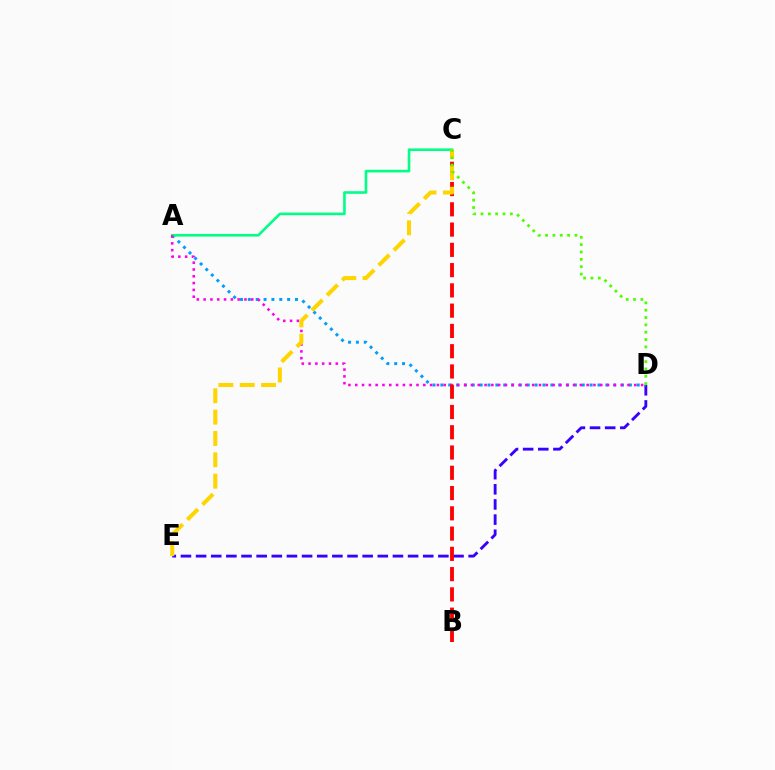{('D', 'E'): [{'color': '#3700ff', 'line_style': 'dashed', 'thickness': 2.06}], ('A', 'D'): [{'color': '#009eff', 'line_style': 'dotted', 'thickness': 2.13}, {'color': '#ff00ed', 'line_style': 'dotted', 'thickness': 1.85}], ('A', 'C'): [{'color': '#00ff86', 'line_style': 'solid', 'thickness': 1.89}], ('B', 'C'): [{'color': '#ff0000', 'line_style': 'dashed', 'thickness': 2.75}], ('C', 'E'): [{'color': '#ffd500', 'line_style': 'dashed', 'thickness': 2.9}], ('C', 'D'): [{'color': '#4fff00', 'line_style': 'dotted', 'thickness': 2.0}]}